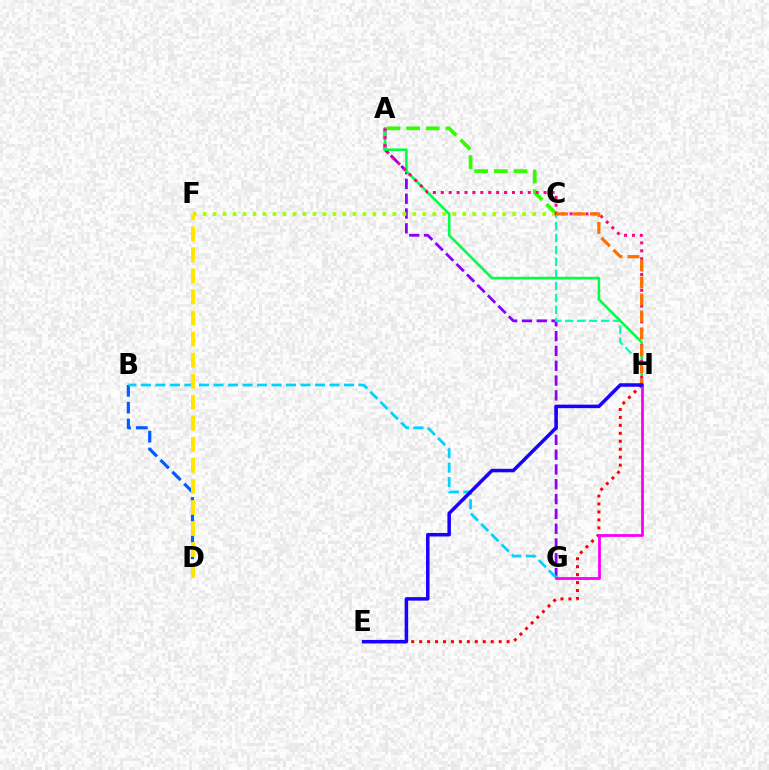{('E', 'H'): [{'color': '#ff0000', 'line_style': 'dotted', 'thickness': 2.16}, {'color': '#1900ff', 'line_style': 'solid', 'thickness': 2.52}], ('A', 'C'): [{'color': '#31ff00', 'line_style': 'dashed', 'thickness': 2.67}], ('A', 'G'): [{'color': '#8a00ff', 'line_style': 'dashed', 'thickness': 2.01}], ('B', 'D'): [{'color': '#005dff', 'line_style': 'dashed', 'thickness': 2.28}], ('C', 'F'): [{'color': '#a2ff00', 'line_style': 'dotted', 'thickness': 2.71}], ('B', 'G'): [{'color': '#00d3ff', 'line_style': 'dashed', 'thickness': 1.97}], ('C', 'H'): [{'color': '#00ffbb', 'line_style': 'dashed', 'thickness': 1.63}, {'color': '#ff7000', 'line_style': 'dashed', 'thickness': 2.3}], ('A', 'H'): [{'color': '#00ff45', 'line_style': 'solid', 'thickness': 1.86}, {'color': '#ff0088', 'line_style': 'dotted', 'thickness': 2.15}], ('G', 'H'): [{'color': '#fa00f9', 'line_style': 'solid', 'thickness': 2.01}], ('D', 'F'): [{'color': '#ffe600', 'line_style': 'dashed', 'thickness': 2.86}]}